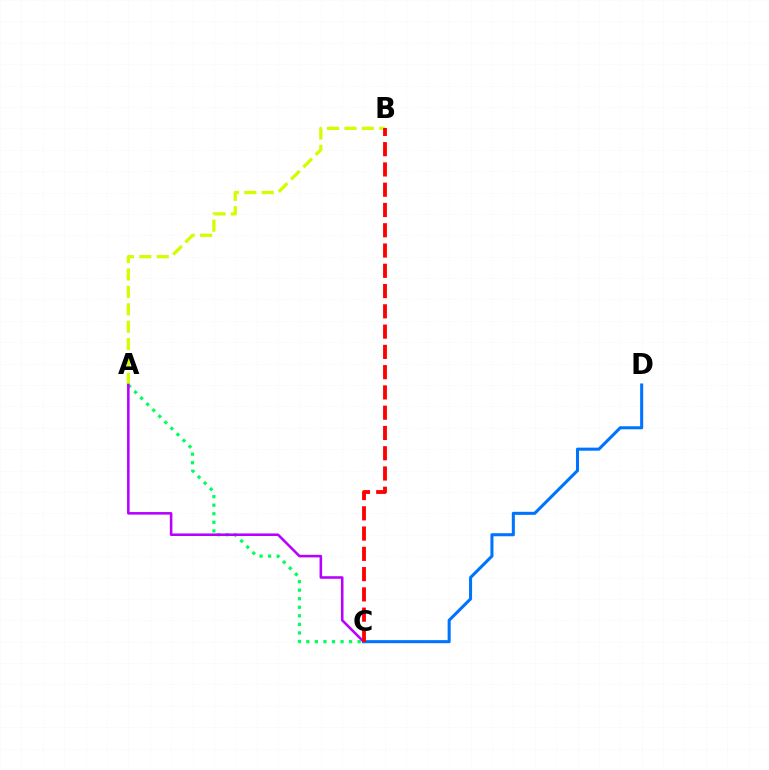{('A', 'C'): [{'color': '#00ff5c', 'line_style': 'dotted', 'thickness': 2.32}, {'color': '#b900ff', 'line_style': 'solid', 'thickness': 1.85}], ('A', 'B'): [{'color': '#d1ff00', 'line_style': 'dashed', 'thickness': 2.36}], ('C', 'D'): [{'color': '#0074ff', 'line_style': 'solid', 'thickness': 2.2}], ('B', 'C'): [{'color': '#ff0000', 'line_style': 'dashed', 'thickness': 2.75}]}